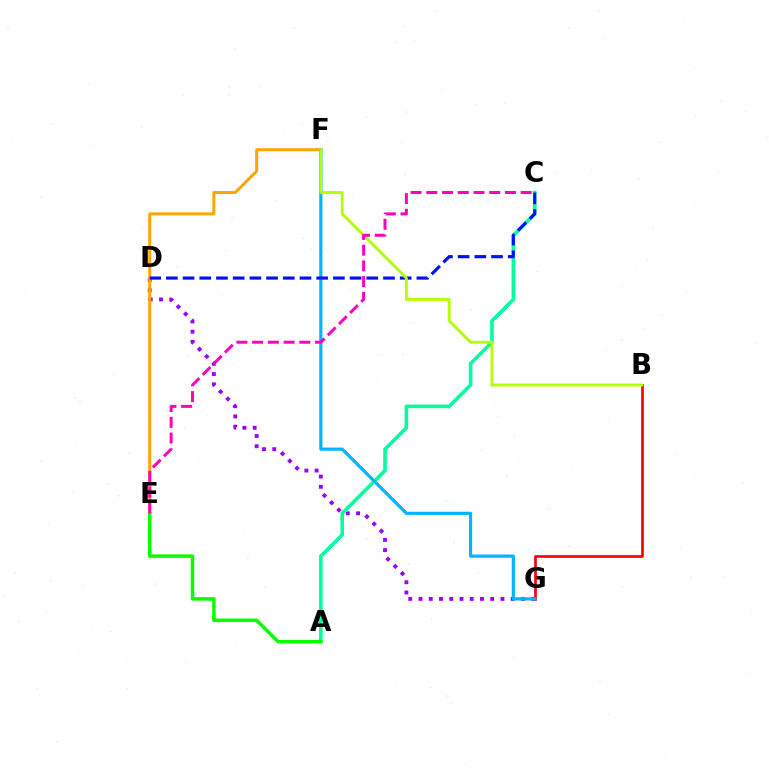{('D', 'G'): [{'color': '#9b00ff', 'line_style': 'dotted', 'thickness': 2.78}], ('B', 'G'): [{'color': '#ff0000', 'line_style': 'solid', 'thickness': 1.93}], ('E', 'F'): [{'color': '#ffa500', 'line_style': 'solid', 'thickness': 2.15}], ('A', 'C'): [{'color': '#00ff9d', 'line_style': 'solid', 'thickness': 2.58}], ('F', 'G'): [{'color': '#00b5ff', 'line_style': 'solid', 'thickness': 2.29}], ('C', 'D'): [{'color': '#0010ff', 'line_style': 'dashed', 'thickness': 2.27}], ('B', 'F'): [{'color': '#b3ff00', 'line_style': 'solid', 'thickness': 2.06}], ('A', 'E'): [{'color': '#08ff00', 'line_style': 'solid', 'thickness': 2.5}], ('C', 'E'): [{'color': '#ff00bd', 'line_style': 'dashed', 'thickness': 2.14}]}